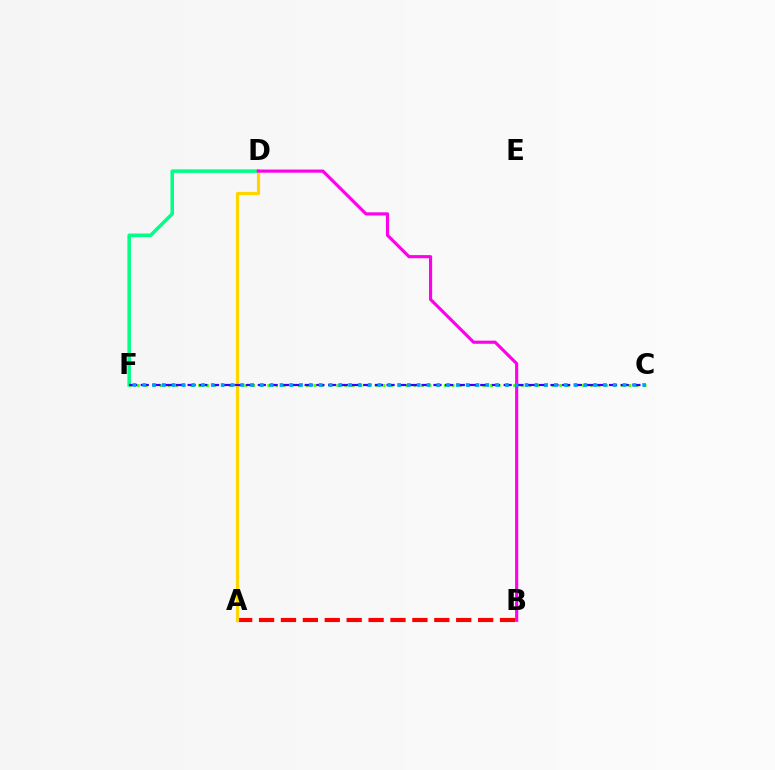{('D', 'F'): [{'color': '#00ff86', 'line_style': 'solid', 'thickness': 2.54}], ('A', 'B'): [{'color': '#ff0000', 'line_style': 'dashed', 'thickness': 2.98}], ('C', 'F'): [{'color': '#4fff00', 'line_style': 'dotted', 'thickness': 2.09}, {'color': '#3700ff', 'line_style': 'dashed', 'thickness': 1.59}, {'color': '#009eff', 'line_style': 'dotted', 'thickness': 2.66}], ('A', 'D'): [{'color': '#ffd500', 'line_style': 'solid', 'thickness': 2.29}], ('B', 'D'): [{'color': '#ff00ed', 'line_style': 'solid', 'thickness': 2.26}]}